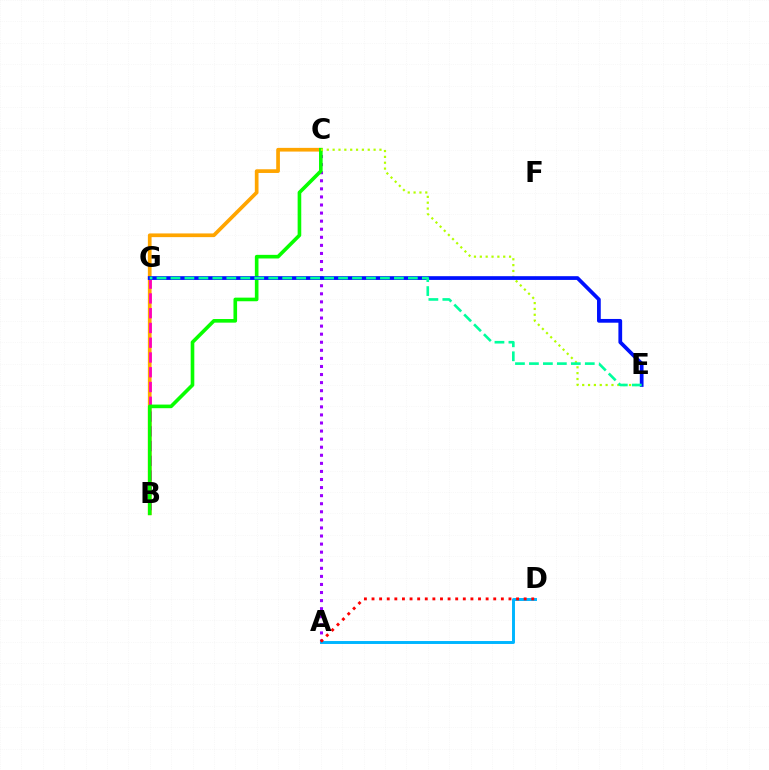{('A', 'C'): [{'color': '#9b00ff', 'line_style': 'dotted', 'thickness': 2.19}], ('B', 'C'): [{'color': '#ffa500', 'line_style': 'solid', 'thickness': 2.66}, {'color': '#08ff00', 'line_style': 'solid', 'thickness': 2.61}], ('B', 'G'): [{'color': '#ff00bd', 'line_style': 'dashed', 'thickness': 2.01}], ('A', 'D'): [{'color': '#00b5ff', 'line_style': 'solid', 'thickness': 2.12}, {'color': '#ff0000', 'line_style': 'dotted', 'thickness': 2.07}], ('C', 'E'): [{'color': '#b3ff00', 'line_style': 'dotted', 'thickness': 1.59}], ('E', 'G'): [{'color': '#0010ff', 'line_style': 'solid', 'thickness': 2.69}, {'color': '#00ff9d', 'line_style': 'dashed', 'thickness': 1.9}]}